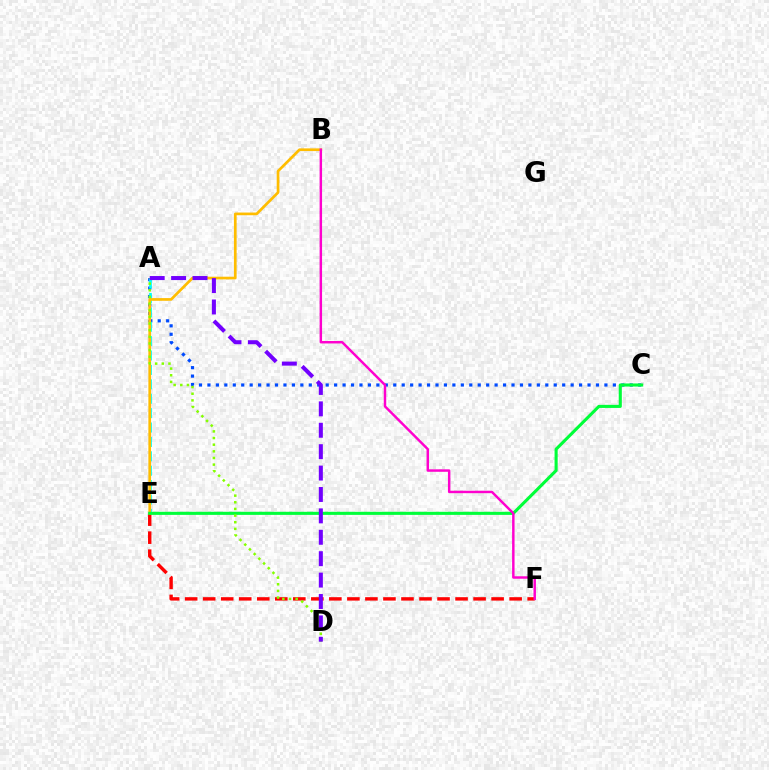{('A', 'C'): [{'color': '#004bff', 'line_style': 'dotted', 'thickness': 2.29}], ('A', 'E'): [{'color': '#00fff6', 'line_style': 'dashed', 'thickness': 1.96}], ('E', 'F'): [{'color': '#ff0000', 'line_style': 'dashed', 'thickness': 2.45}], ('B', 'E'): [{'color': '#ffbd00', 'line_style': 'solid', 'thickness': 1.94}], ('C', 'E'): [{'color': '#00ff39', 'line_style': 'solid', 'thickness': 2.23}], ('A', 'D'): [{'color': '#84ff00', 'line_style': 'dotted', 'thickness': 1.81}, {'color': '#7200ff', 'line_style': 'dashed', 'thickness': 2.91}], ('B', 'F'): [{'color': '#ff00cf', 'line_style': 'solid', 'thickness': 1.77}]}